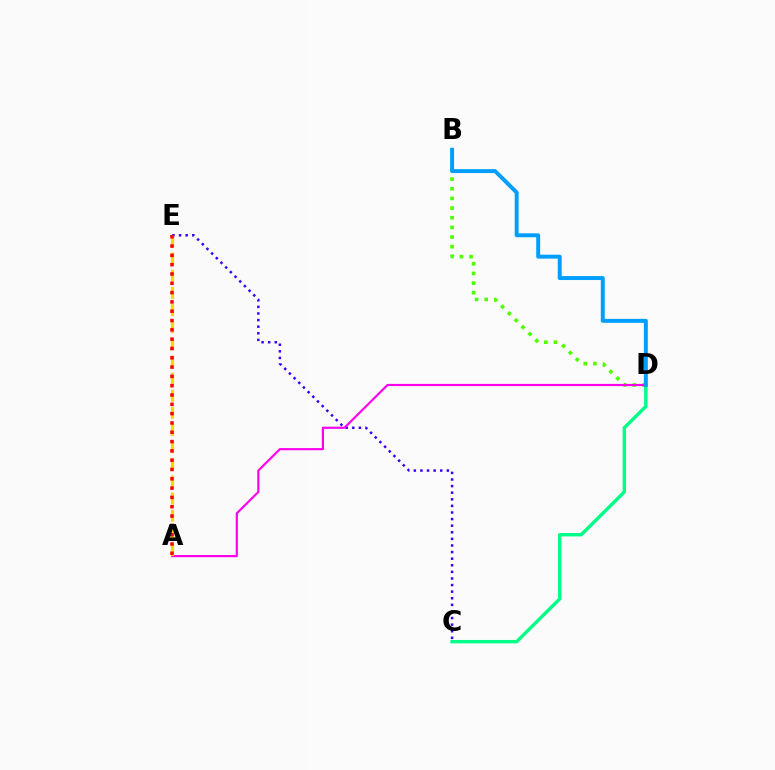{('C', 'D'): [{'color': '#00ff86', 'line_style': 'solid', 'thickness': 2.45}], ('B', 'D'): [{'color': '#4fff00', 'line_style': 'dotted', 'thickness': 2.62}, {'color': '#009eff', 'line_style': 'solid', 'thickness': 2.85}], ('C', 'E'): [{'color': '#3700ff', 'line_style': 'dotted', 'thickness': 1.79}], ('A', 'D'): [{'color': '#ff00ed', 'line_style': 'solid', 'thickness': 1.57}], ('A', 'E'): [{'color': '#ffd500', 'line_style': 'dashed', 'thickness': 2.33}, {'color': '#ff0000', 'line_style': 'dotted', 'thickness': 2.53}]}